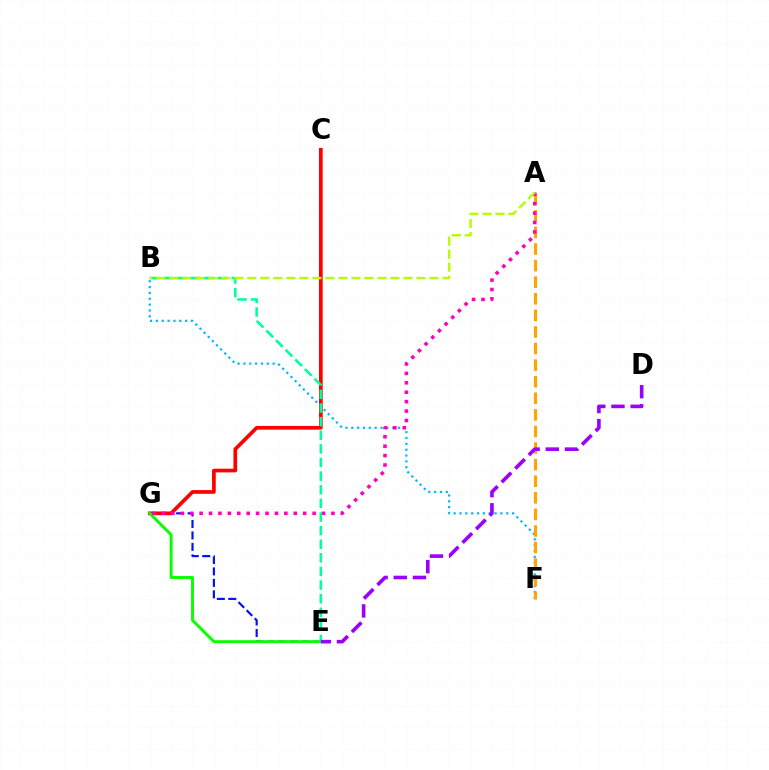{('E', 'G'): [{'color': '#0010ff', 'line_style': 'dashed', 'thickness': 1.56}, {'color': '#08ff00', 'line_style': 'solid', 'thickness': 2.09}], ('B', 'F'): [{'color': '#00b5ff', 'line_style': 'dotted', 'thickness': 1.59}], ('C', 'G'): [{'color': '#ff0000', 'line_style': 'solid', 'thickness': 2.67}], ('A', 'F'): [{'color': '#ffa500', 'line_style': 'dashed', 'thickness': 2.25}], ('A', 'G'): [{'color': '#ff00bd', 'line_style': 'dotted', 'thickness': 2.56}], ('B', 'E'): [{'color': '#00ff9d', 'line_style': 'dashed', 'thickness': 1.85}], ('D', 'E'): [{'color': '#9b00ff', 'line_style': 'dashed', 'thickness': 2.61}], ('A', 'B'): [{'color': '#b3ff00', 'line_style': 'dashed', 'thickness': 1.77}]}